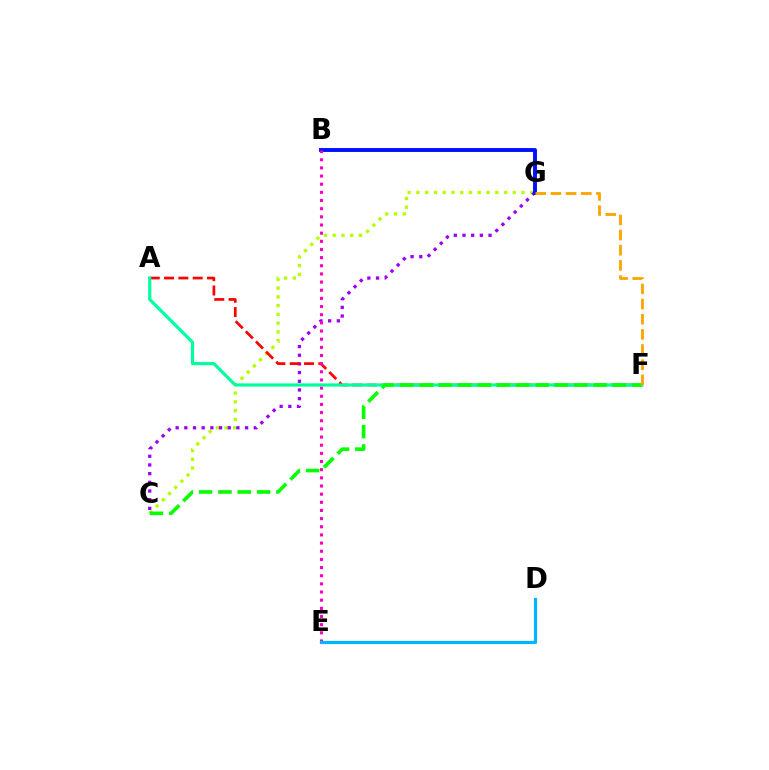{('C', 'G'): [{'color': '#b3ff00', 'line_style': 'dotted', 'thickness': 2.38}, {'color': '#9b00ff', 'line_style': 'dotted', 'thickness': 2.36}], ('B', 'G'): [{'color': '#0010ff', 'line_style': 'solid', 'thickness': 2.8}], ('A', 'F'): [{'color': '#ff0000', 'line_style': 'dashed', 'thickness': 1.95}, {'color': '#00ff9d', 'line_style': 'solid', 'thickness': 2.29}], ('B', 'E'): [{'color': '#ff00bd', 'line_style': 'dotted', 'thickness': 2.22}], ('D', 'E'): [{'color': '#00b5ff', 'line_style': 'solid', 'thickness': 2.31}], ('C', 'F'): [{'color': '#08ff00', 'line_style': 'dashed', 'thickness': 2.63}], ('F', 'G'): [{'color': '#ffa500', 'line_style': 'dashed', 'thickness': 2.06}]}